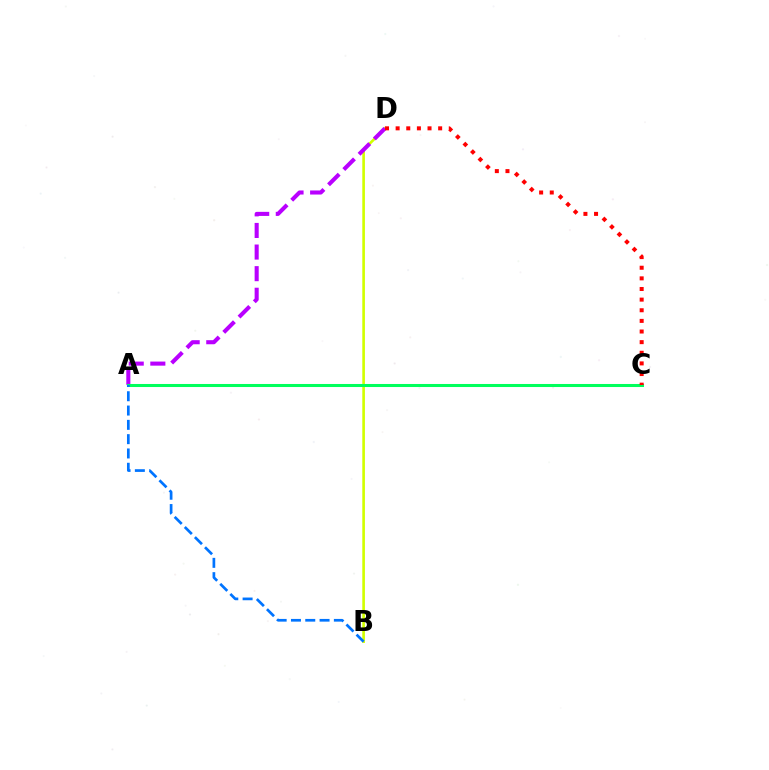{('B', 'D'): [{'color': '#d1ff00', 'line_style': 'solid', 'thickness': 1.9}], ('A', 'D'): [{'color': '#b900ff', 'line_style': 'dashed', 'thickness': 2.93}], ('A', 'C'): [{'color': '#00ff5c', 'line_style': 'solid', 'thickness': 2.19}], ('C', 'D'): [{'color': '#ff0000', 'line_style': 'dotted', 'thickness': 2.89}], ('A', 'B'): [{'color': '#0074ff', 'line_style': 'dashed', 'thickness': 1.94}]}